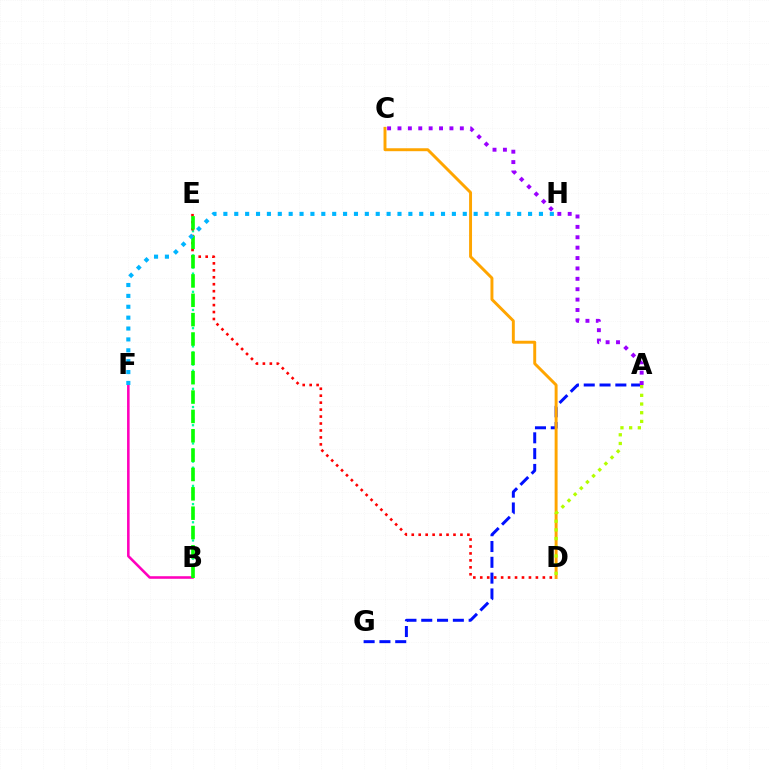{('B', 'F'): [{'color': '#ff00bd', 'line_style': 'solid', 'thickness': 1.85}], ('B', 'E'): [{'color': '#00ff9d', 'line_style': 'dotted', 'thickness': 1.65}, {'color': '#08ff00', 'line_style': 'dashed', 'thickness': 2.63}], ('D', 'E'): [{'color': '#ff0000', 'line_style': 'dotted', 'thickness': 1.89}], ('A', 'G'): [{'color': '#0010ff', 'line_style': 'dashed', 'thickness': 2.15}], ('C', 'D'): [{'color': '#ffa500', 'line_style': 'solid', 'thickness': 2.12}], ('A', 'D'): [{'color': '#b3ff00', 'line_style': 'dotted', 'thickness': 2.36}], ('A', 'C'): [{'color': '#9b00ff', 'line_style': 'dotted', 'thickness': 2.82}], ('F', 'H'): [{'color': '#00b5ff', 'line_style': 'dotted', 'thickness': 2.96}]}